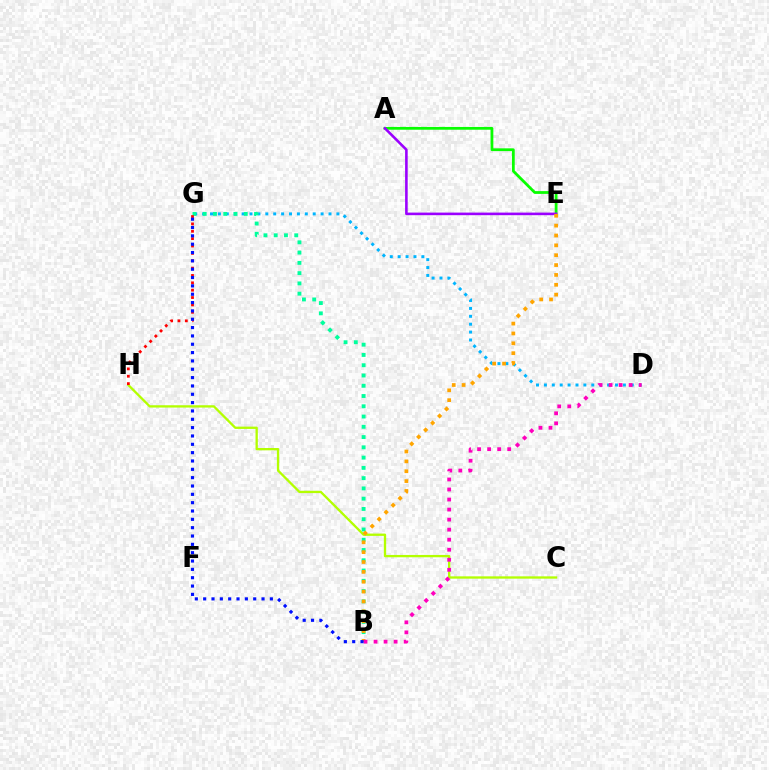{('C', 'H'): [{'color': '#b3ff00', 'line_style': 'solid', 'thickness': 1.67}], ('A', 'E'): [{'color': '#08ff00', 'line_style': 'solid', 'thickness': 2.0}, {'color': '#9b00ff', 'line_style': 'solid', 'thickness': 1.87}], ('D', 'G'): [{'color': '#00b5ff', 'line_style': 'dotted', 'thickness': 2.15}], ('B', 'G'): [{'color': '#00ff9d', 'line_style': 'dotted', 'thickness': 2.79}, {'color': '#0010ff', 'line_style': 'dotted', 'thickness': 2.27}], ('G', 'H'): [{'color': '#ff0000', 'line_style': 'dotted', 'thickness': 2.0}], ('B', 'E'): [{'color': '#ffa500', 'line_style': 'dotted', 'thickness': 2.68}], ('B', 'D'): [{'color': '#ff00bd', 'line_style': 'dotted', 'thickness': 2.73}]}